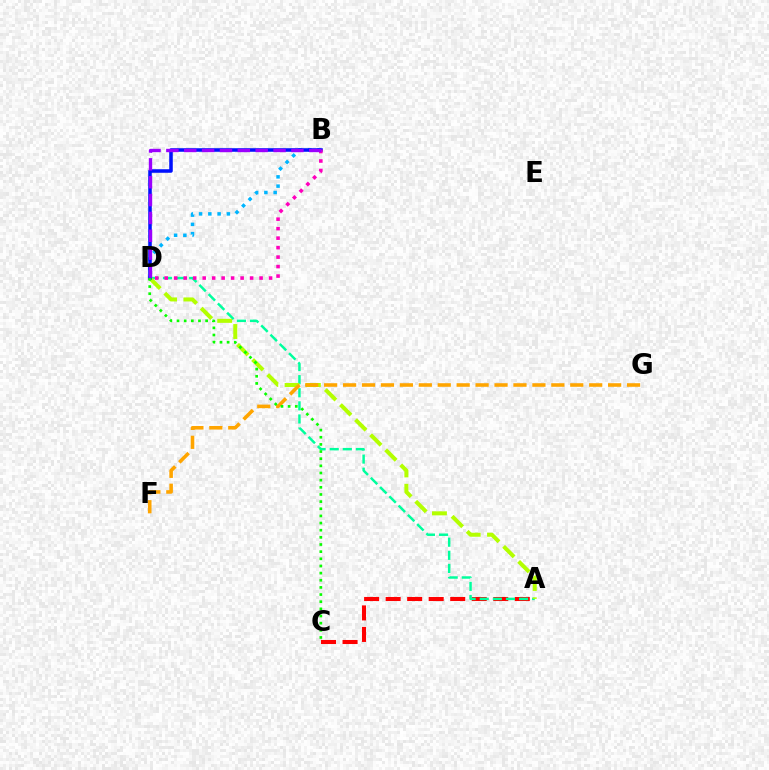{('A', 'C'): [{'color': '#ff0000', 'line_style': 'dashed', 'thickness': 2.92}], ('A', 'D'): [{'color': '#00ff9d', 'line_style': 'dashed', 'thickness': 1.78}, {'color': '#b3ff00', 'line_style': 'dashed', 'thickness': 2.89}], ('B', 'D'): [{'color': '#00b5ff', 'line_style': 'dotted', 'thickness': 2.52}, {'color': '#0010ff', 'line_style': 'solid', 'thickness': 2.55}, {'color': '#ff00bd', 'line_style': 'dotted', 'thickness': 2.58}, {'color': '#9b00ff', 'line_style': 'dashed', 'thickness': 2.43}], ('F', 'G'): [{'color': '#ffa500', 'line_style': 'dashed', 'thickness': 2.57}], ('C', 'D'): [{'color': '#08ff00', 'line_style': 'dotted', 'thickness': 1.94}]}